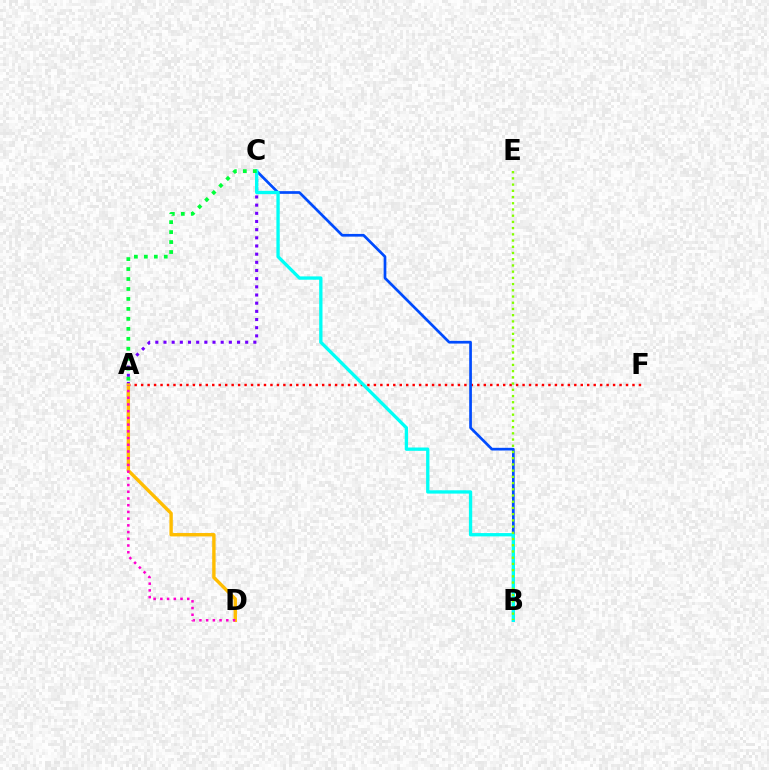{('A', 'F'): [{'color': '#ff0000', 'line_style': 'dotted', 'thickness': 1.76}], ('A', 'C'): [{'color': '#7200ff', 'line_style': 'dotted', 'thickness': 2.22}, {'color': '#00ff39', 'line_style': 'dotted', 'thickness': 2.71}], ('B', 'C'): [{'color': '#004bff', 'line_style': 'solid', 'thickness': 1.95}, {'color': '#00fff6', 'line_style': 'solid', 'thickness': 2.38}], ('A', 'D'): [{'color': '#ffbd00', 'line_style': 'solid', 'thickness': 2.44}, {'color': '#ff00cf', 'line_style': 'dotted', 'thickness': 1.82}], ('B', 'E'): [{'color': '#84ff00', 'line_style': 'dotted', 'thickness': 1.69}]}